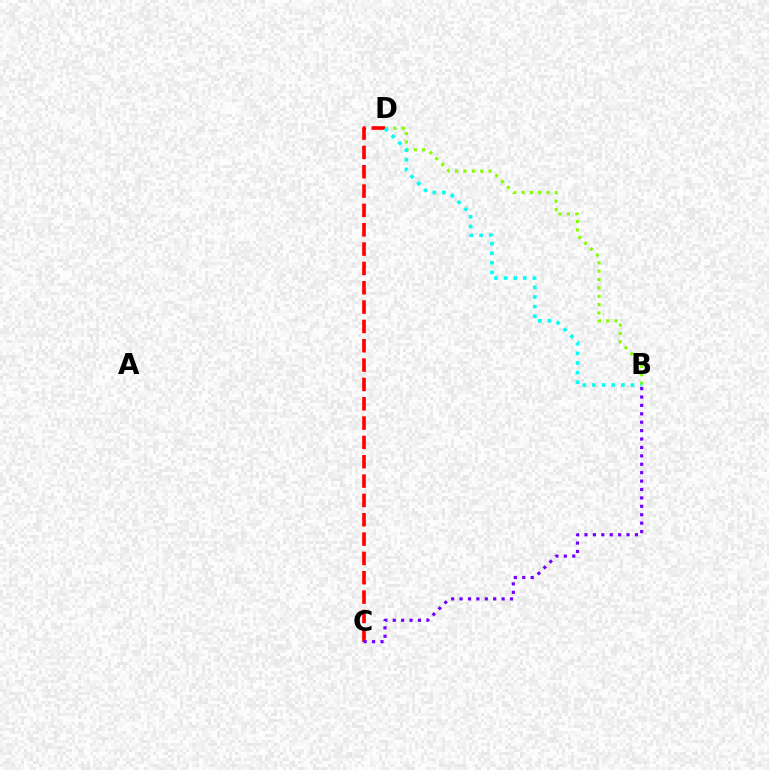{('C', 'D'): [{'color': '#ff0000', 'line_style': 'dashed', 'thickness': 2.63}], ('B', 'C'): [{'color': '#7200ff', 'line_style': 'dotted', 'thickness': 2.28}], ('B', 'D'): [{'color': '#84ff00', 'line_style': 'dotted', 'thickness': 2.27}, {'color': '#00fff6', 'line_style': 'dotted', 'thickness': 2.61}]}